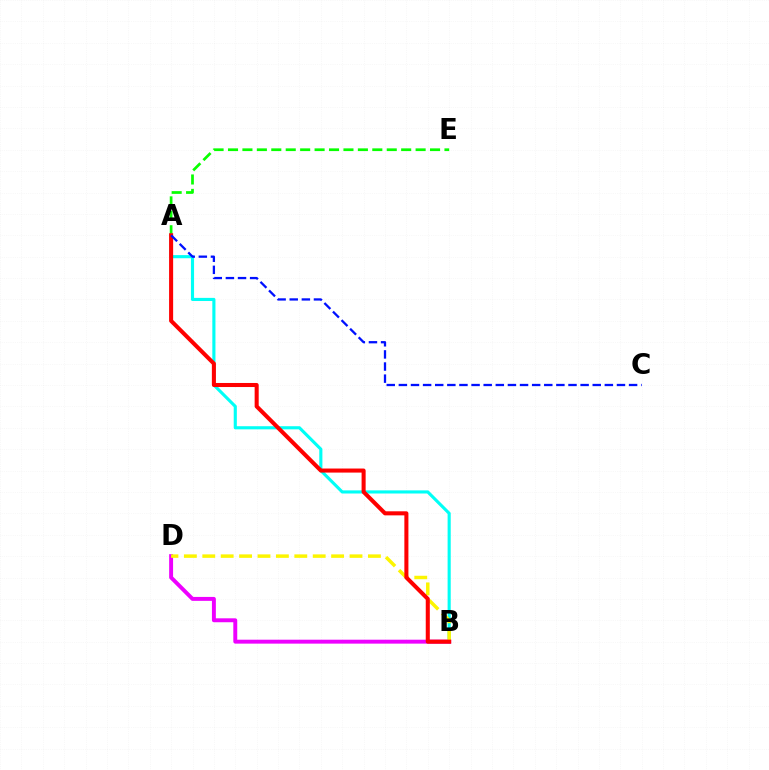{('A', 'E'): [{'color': '#08ff00', 'line_style': 'dashed', 'thickness': 1.96}], ('A', 'B'): [{'color': '#00fff6', 'line_style': 'solid', 'thickness': 2.25}, {'color': '#ff0000', 'line_style': 'solid', 'thickness': 2.92}], ('B', 'D'): [{'color': '#ee00ff', 'line_style': 'solid', 'thickness': 2.83}, {'color': '#fcf500', 'line_style': 'dashed', 'thickness': 2.5}], ('A', 'C'): [{'color': '#0010ff', 'line_style': 'dashed', 'thickness': 1.65}]}